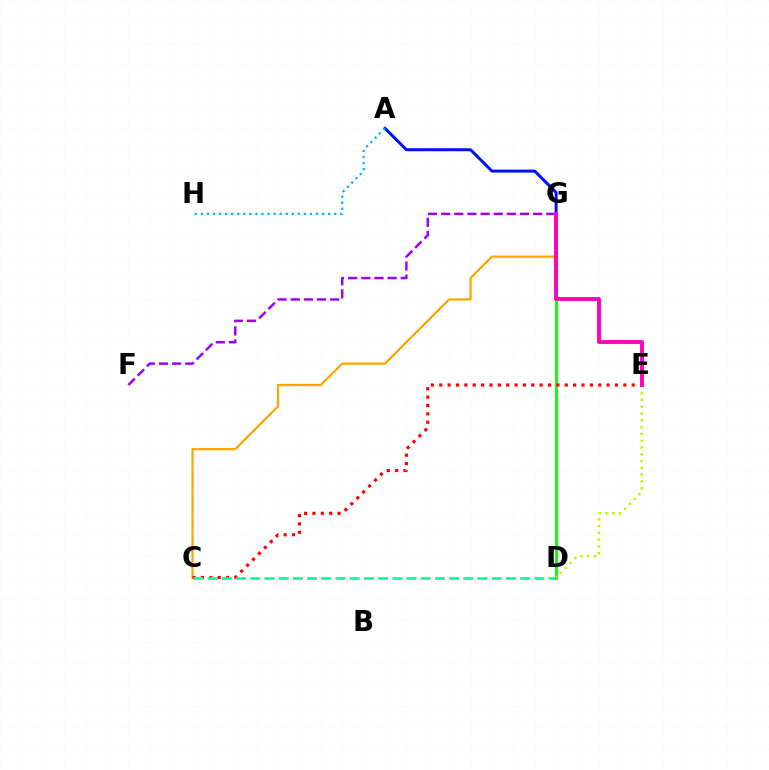{('F', 'G'): [{'color': '#9b00ff', 'line_style': 'dashed', 'thickness': 1.79}], ('D', 'G'): [{'color': '#08ff00', 'line_style': 'solid', 'thickness': 2.05}], ('D', 'E'): [{'color': '#b3ff00', 'line_style': 'dotted', 'thickness': 1.85}], ('C', 'G'): [{'color': '#ffa500', 'line_style': 'solid', 'thickness': 1.61}], ('A', 'G'): [{'color': '#0010ff', 'line_style': 'solid', 'thickness': 2.16}], ('C', 'E'): [{'color': '#ff0000', 'line_style': 'dotted', 'thickness': 2.27}], ('C', 'D'): [{'color': '#00ff9d', 'line_style': 'dashed', 'thickness': 1.93}], ('E', 'G'): [{'color': '#ff00bd', 'line_style': 'solid', 'thickness': 2.81}], ('A', 'H'): [{'color': '#00b5ff', 'line_style': 'dotted', 'thickness': 1.65}]}